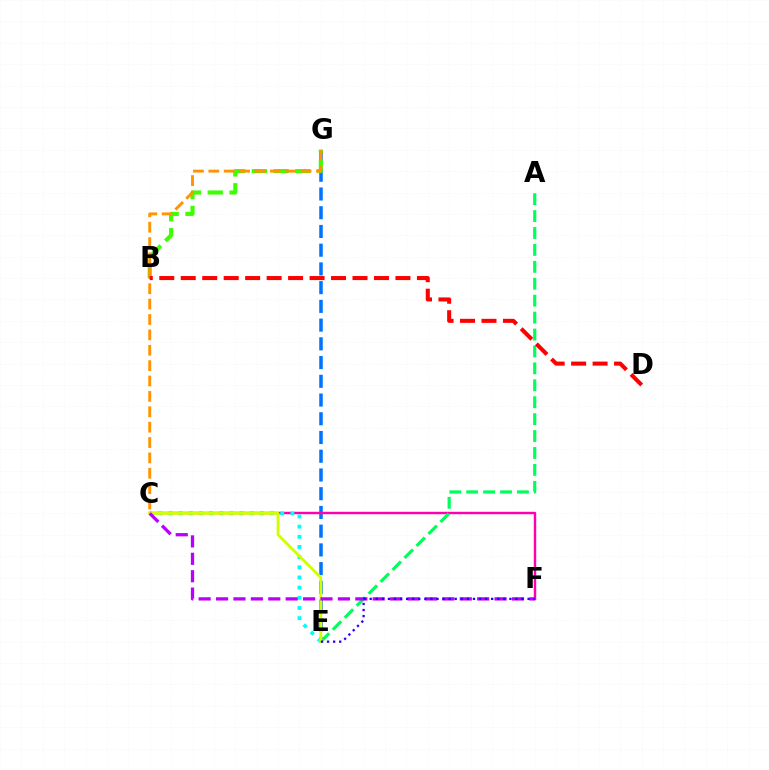{('E', 'G'): [{'color': '#0074ff', 'line_style': 'dashed', 'thickness': 2.54}], ('C', 'F'): [{'color': '#ff00ac', 'line_style': 'solid', 'thickness': 1.74}, {'color': '#b900ff', 'line_style': 'dashed', 'thickness': 2.37}], ('B', 'G'): [{'color': '#3dff00', 'line_style': 'dashed', 'thickness': 2.96}], ('C', 'E'): [{'color': '#00fff6', 'line_style': 'dotted', 'thickness': 2.76}, {'color': '#d1ff00', 'line_style': 'solid', 'thickness': 2.06}], ('A', 'E'): [{'color': '#00ff5c', 'line_style': 'dashed', 'thickness': 2.3}], ('C', 'G'): [{'color': '#ff9400', 'line_style': 'dashed', 'thickness': 2.09}], ('B', 'D'): [{'color': '#ff0000', 'line_style': 'dashed', 'thickness': 2.92}], ('E', 'F'): [{'color': '#2500ff', 'line_style': 'dotted', 'thickness': 1.65}]}